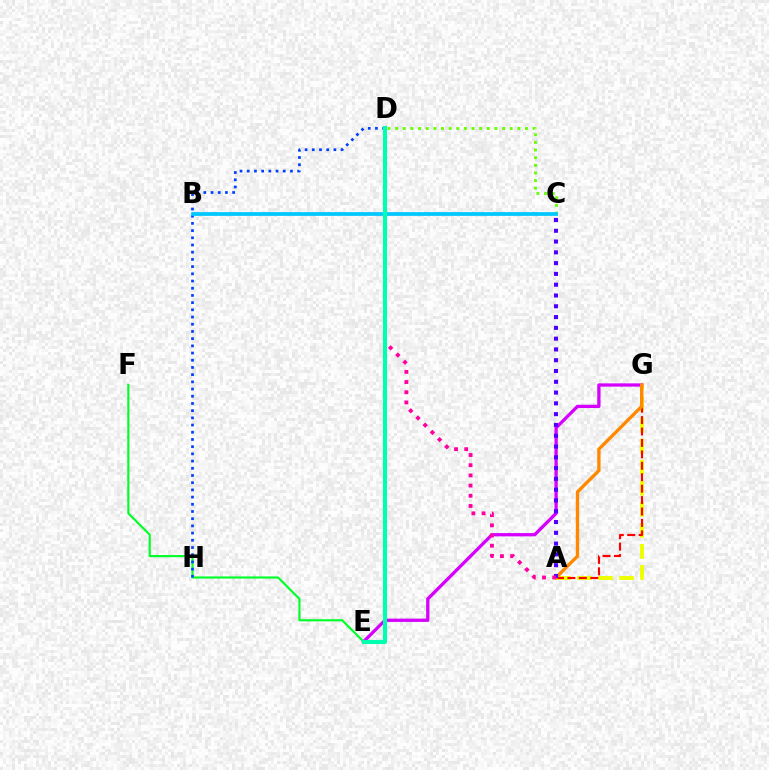{('A', 'G'): [{'color': '#eeff00', 'line_style': 'dashed', 'thickness': 2.86}, {'color': '#ff0000', 'line_style': 'dashed', 'thickness': 1.55}, {'color': '#ff8800', 'line_style': 'solid', 'thickness': 2.4}], ('C', 'D'): [{'color': '#66ff00', 'line_style': 'dotted', 'thickness': 2.07}], ('E', 'F'): [{'color': '#00ff27', 'line_style': 'solid', 'thickness': 1.54}], ('E', 'G'): [{'color': '#d600ff', 'line_style': 'solid', 'thickness': 2.36}], ('D', 'H'): [{'color': '#003fff', 'line_style': 'dotted', 'thickness': 1.96}], ('B', 'C'): [{'color': '#00c7ff', 'line_style': 'solid', 'thickness': 2.7}], ('A', 'C'): [{'color': '#4f00ff', 'line_style': 'dotted', 'thickness': 2.93}], ('A', 'D'): [{'color': '#ff00a0', 'line_style': 'dotted', 'thickness': 2.77}], ('D', 'E'): [{'color': '#00ffaf', 'line_style': 'solid', 'thickness': 2.96}]}